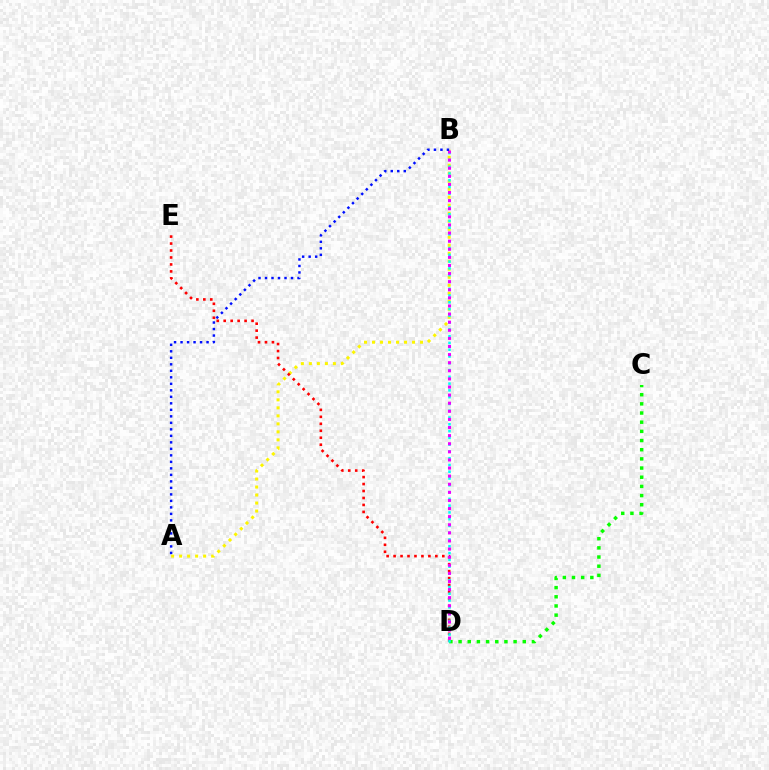{('A', 'B'): [{'color': '#fcf500', 'line_style': 'dotted', 'thickness': 2.17}, {'color': '#0010ff', 'line_style': 'dotted', 'thickness': 1.77}], ('C', 'D'): [{'color': '#08ff00', 'line_style': 'dotted', 'thickness': 2.49}], ('D', 'E'): [{'color': '#ff0000', 'line_style': 'dotted', 'thickness': 1.89}], ('B', 'D'): [{'color': '#00fff6', 'line_style': 'dotted', 'thickness': 1.84}, {'color': '#ee00ff', 'line_style': 'dotted', 'thickness': 2.2}]}